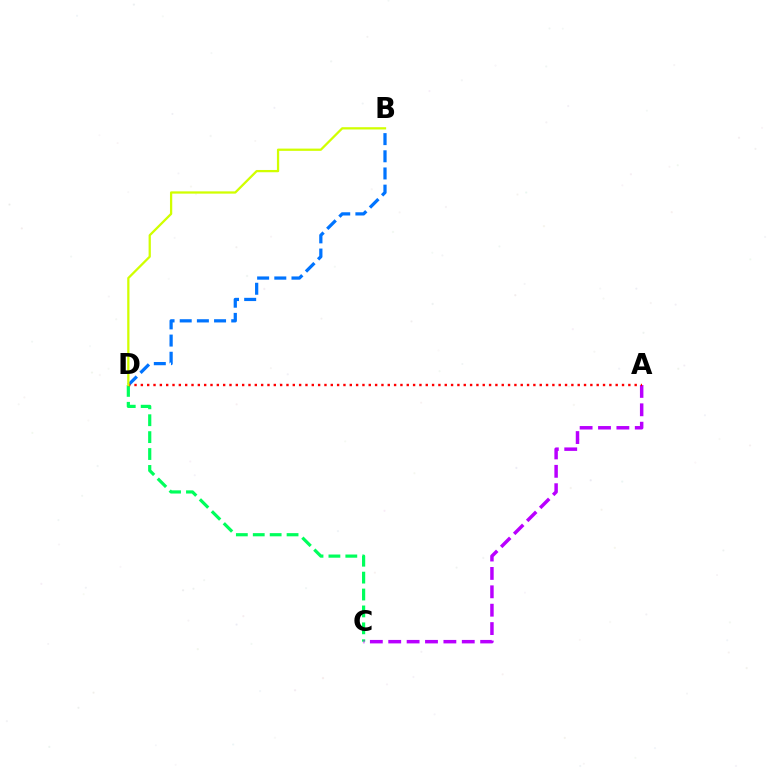{('C', 'D'): [{'color': '#00ff5c', 'line_style': 'dashed', 'thickness': 2.3}], ('A', 'C'): [{'color': '#b900ff', 'line_style': 'dashed', 'thickness': 2.5}], ('B', 'D'): [{'color': '#0074ff', 'line_style': 'dashed', 'thickness': 2.33}, {'color': '#d1ff00', 'line_style': 'solid', 'thickness': 1.63}], ('A', 'D'): [{'color': '#ff0000', 'line_style': 'dotted', 'thickness': 1.72}]}